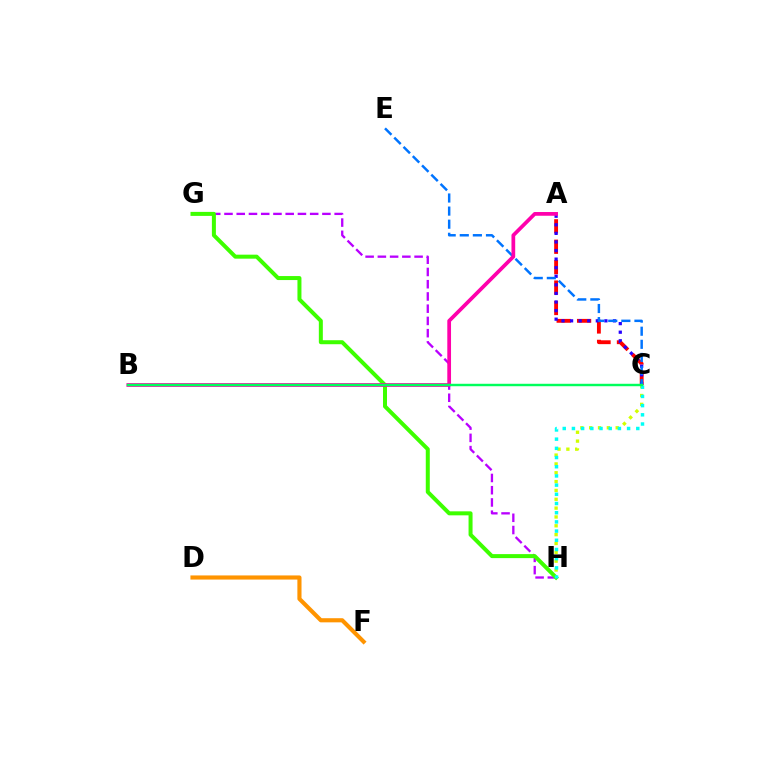{('G', 'H'): [{'color': '#b900ff', 'line_style': 'dashed', 'thickness': 1.66}, {'color': '#3dff00', 'line_style': 'solid', 'thickness': 2.88}], ('A', 'C'): [{'color': '#ff0000', 'line_style': 'dashed', 'thickness': 2.77}, {'color': '#2500ff', 'line_style': 'dotted', 'thickness': 2.33}], ('C', 'H'): [{'color': '#d1ff00', 'line_style': 'dotted', 'thickness': 2.4}, {'color': '#00fff6', 'line_style': 'dotted', 'thickness': 2.5}], ('C', 'E'): [{'color': '#0074ff', 'line_style': 'dashed', 'thickness': 1.78}], ('A', 'B'): [{'color': '#ff00ac', 'line_style': 'solid', 'thickness': 2.69}], ('D', 'F'): [{'color': '#ff9400', 'line_style': 'solid', 'thickness': 2.97}], ('B', 'C'): [{'color': '#00ff5c', 'line_style': 'solid', 'thickness': 1.76}]}